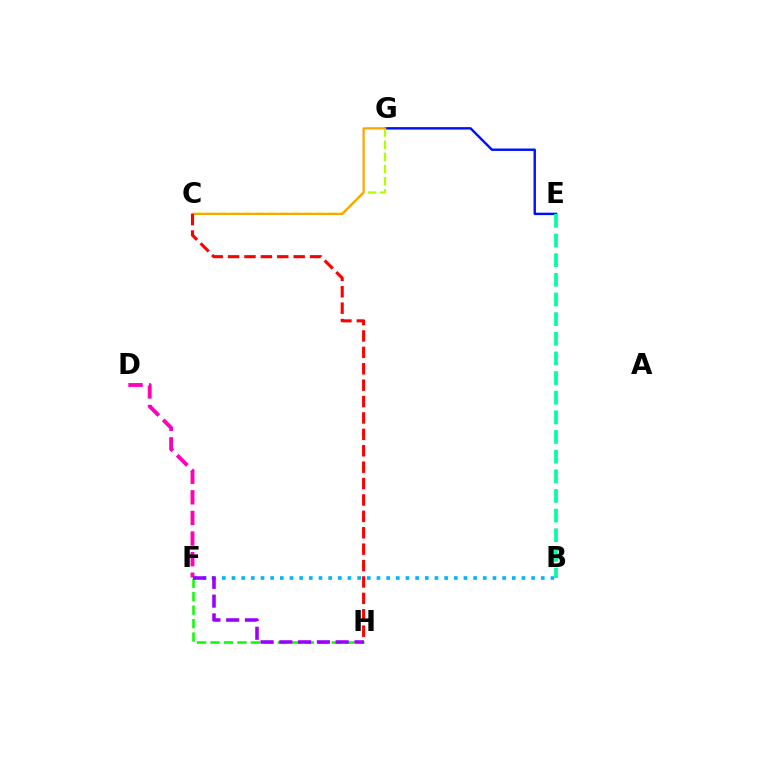{('D', 'F'): [{'color': '#ff00bd', 'line_style': 'dashed', 'thickness': 2.8}], ('E', 'G'): [{'color': '#0010ff', 'line_style': 'solid', 'thickness': 1.75}], ('C', 'G'): [{'color': '#b3ff00', 'line_style': 'dashed', 'thickness': 1.65}, {'color': '#ffa500', 'line_style': 'solid', 'thickness': 1.59}], ('B', 'F'): [{'color': '#00b5ff', 'line_style': 'dotted', 'thickness': 2.63}], ('F', 'H'): [{'color': '#08ff00', 'line_style': 'dashed', 'thickness': 1.83}, {'color': '#9b00ff', 'line_style': 'dashed', 'thickness': 2.55}], ('C', 'H'): [{'color': '#ff0000', 'line_style': 'dashed', 'thickness': 2.23}], ('B', 'E'): [{'color': '#00ff9d', 'line_style': 'dashed', 'thickness': 2.67}]}